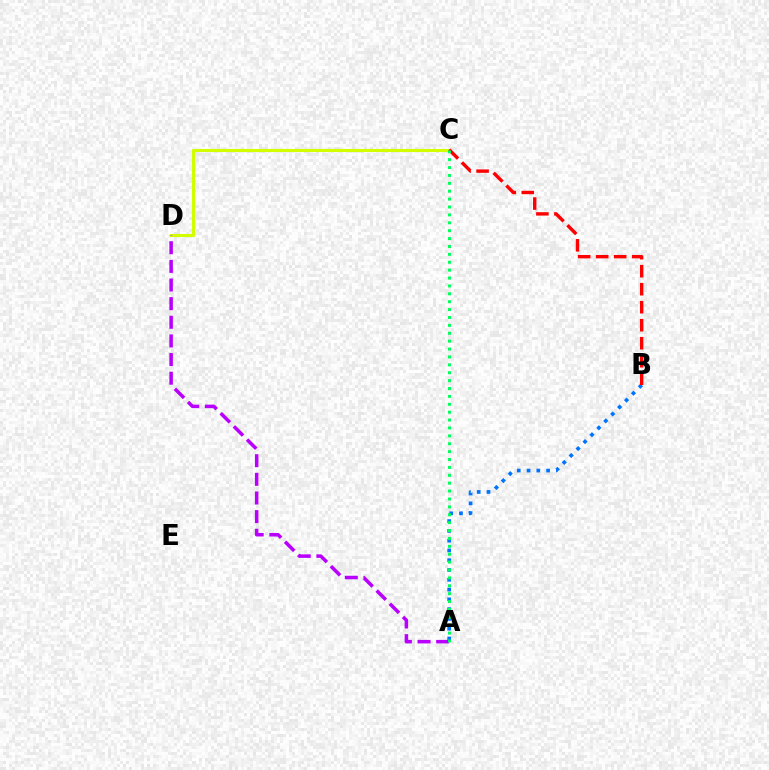{('A', 'B'): [{'color': '#0074ff', 'line_style': 'dotted', 'thickness': 2.66}], ('C', 'D'): [{'color': '#d1ff00', 'line_style': 'solid', 'thickness': 2.25}], ('B', 'C'): [{'color': '#ff0000', 'line_style': 'dashed', 'thickness': 2.45}], ('A', 'D'): [{'color': '#b900ff', 'line_style': 'dashed', 'thickness': 2.53}], ('A', 'C'): [{'color': '#00ff5c', 'line_style': 'dotted', 'thickness': 2.14}]}